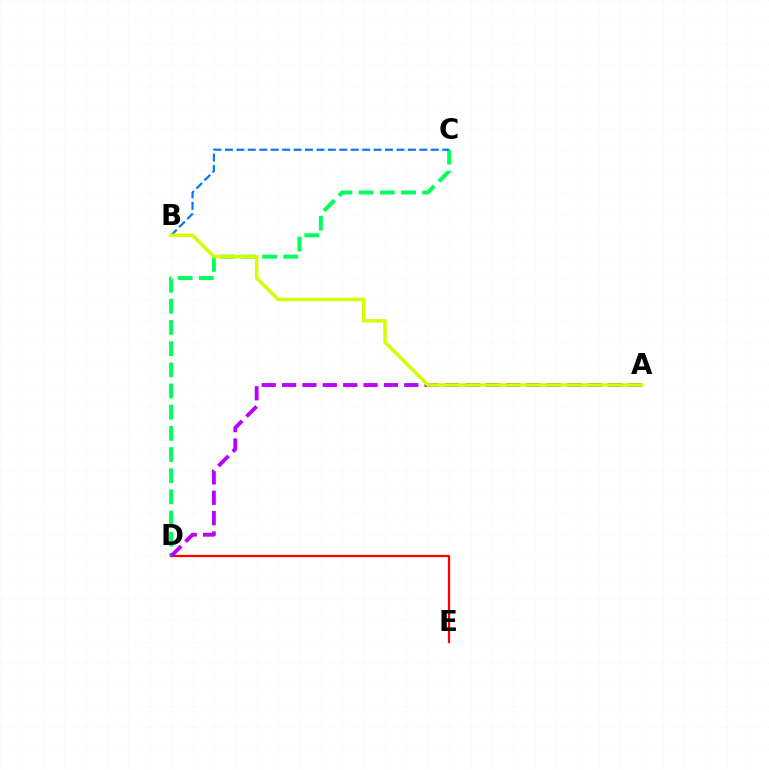{('D', 'E'): [{'color': '#ff0000', 'line_style': 'solid', 'thickness': 1.63}], ('C', 'D'): [{'color': '#00ff5c', 'line_style': 'dashed', 'thickness': 2.88}], ('A', 'D'): [{'color': '#b900ff', 'line_style': 'dashed', 'thickness': 2.77}], ('B', 'C'): [{'color': '#0074ff', 'line_style': 'dashed', 'thickness': 1.55}], ('A', 'B'): [{'color': '#d1ff00', 'line_style': 'solid', 'thickness': 2.52}]}